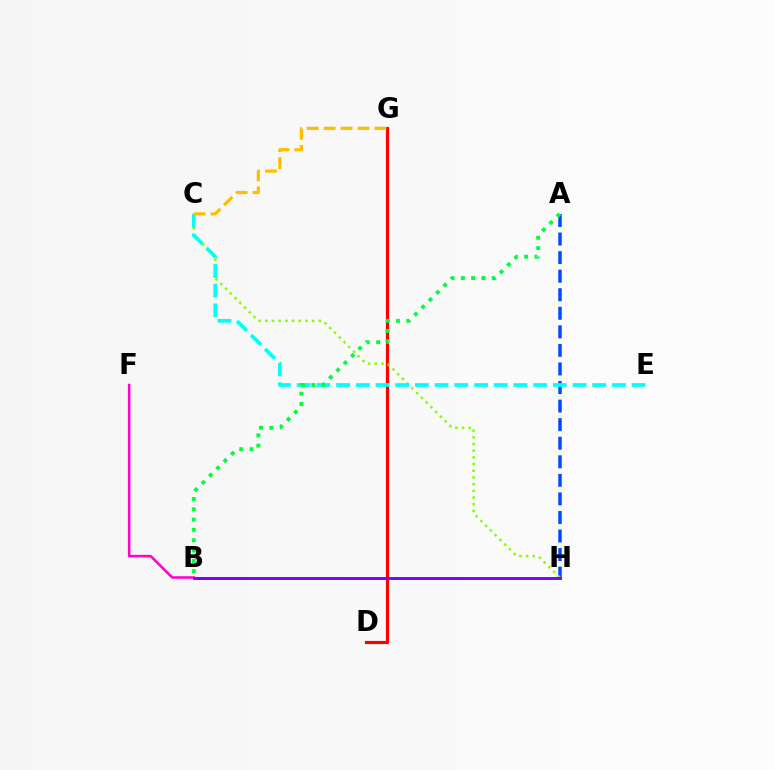{('D', 'G'): [{'color': '#ff0000', 'line_style': 'solid', 'thickness': 2.29}], ('B', 'F'): [{'color': '#ff00cf', 'line_style': 'solid', 'thickness': 1.83}], ('A', 'H'): [{'color': '#004bff', 'line_style': 'dashed', 'thickness': 2.52}], ('C', 'H'): [{'color': '#84ff00', 'line_style': 'dotted', 'thickness': 1.82}], ('C', 'E'): [{'color': '#00fff6', 'line_style': 'dashed', 'thickness': 2.68}], ('B', 'H'): [{'color': '#7200ff', 'line_style': 'solid', 'thickness': 2.07}], ('A', 'B'): [{'color': '#00ff39', 'line_style': 'dotted', 'thickness': 2.8}], ('C', 'G'): [{'color': '#ffbd00', 'line_style': 'dashed', 'thickness': 2.3}]}